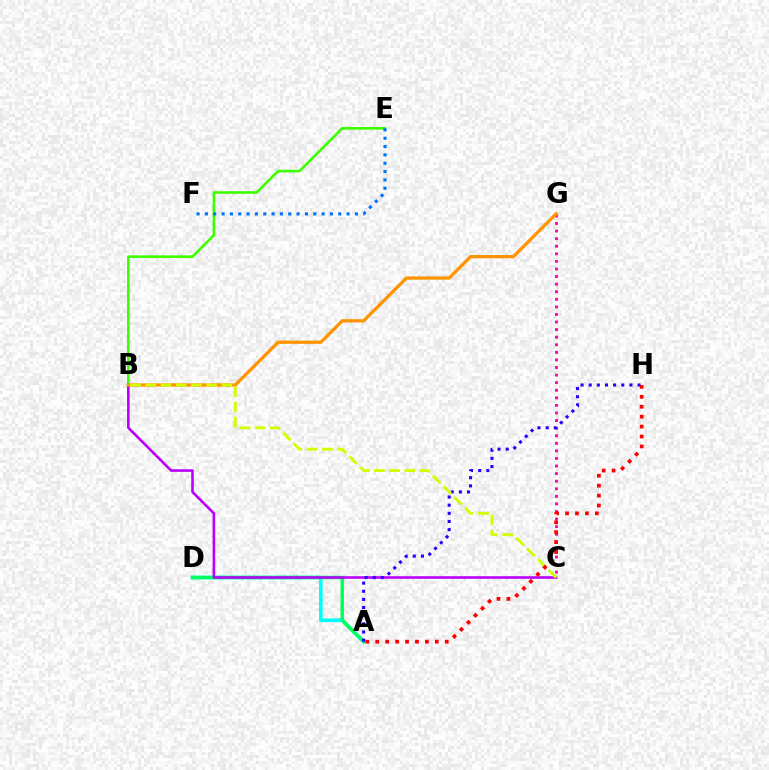{('B', 'E'): [{'color': '#3dff00', 'line_style': 'solid', 'thickness': 1.89}], ('C', 'G'): [{'color': '#ff00ac', 'line_style': 'dotted', 'thickness': 2.06}], ('A', 'D'): [{'color': '#00fff6', 'line_style': 'solid', 'thickness': 2.62}, {'color': '#00ff5c', 'line_style': 'solid', 'thickness': 2.47}], ('B', 'C'): [{'color': '#b900ff', 'line_style': 'solid', 'thickness': 1.87}, {'color': '#d1ff00', 'line_style': 'dashed', 'thickness': 2.07}], ('A', 'H'): [{'color': '#2500ff', 'line_style': 'dotted', 'thickness': 2.21}, {'color': '#ff0000', 'line_style': 'dotted', 'thickness': 2.7}], ('B', 'G'): [{'color': '#ff9400', 'line_style': 'solid', 'thickness': 2.35}], ('E', 'F'): [{'color': '#0074ff', 'line_style': 'dotted', 'thickness': 2.26}]}